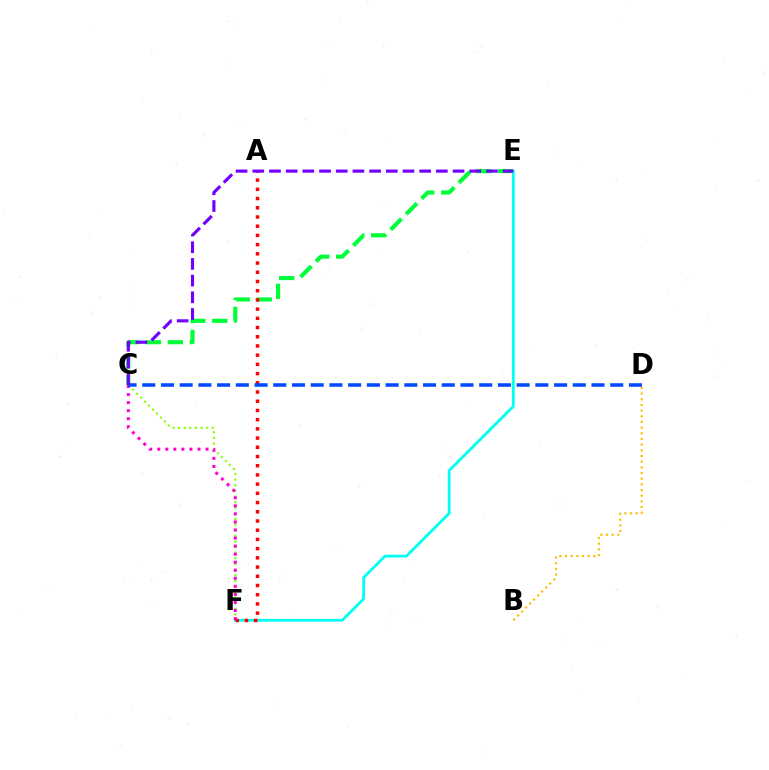{('C', 'F'): [{'color': '#84ff00', 'line_style': 'dotted', 'thickness': 1.53}, {'color': '#ff00cf', 'line_style': 'dotted', 'thickness': 2.19}], ('C', 'E'): [{'color': '#00ff39', 'line_style': 'dashed', 'thickness': 2.98}, {'color': '#7200ff', 'line_style': 'dashed', 'thickness': 2.27}], ('E', 'F'): [{'color': '#00fff6', 'line_style': 'solid', 'thickness': 2.0}], ('B', 'D'): [{'color': '#ffbd00', 'line_style': 'dotted', 'thickness': 1.54}], ('A', 'F'): [{'color': '#ff0000', 'line_style': 'dotted', 'thickness': 2.5}], ('C', 'D'): [{'color': '#004bff', 'line_style': 'dashed', 'thickness': 2.54}]}